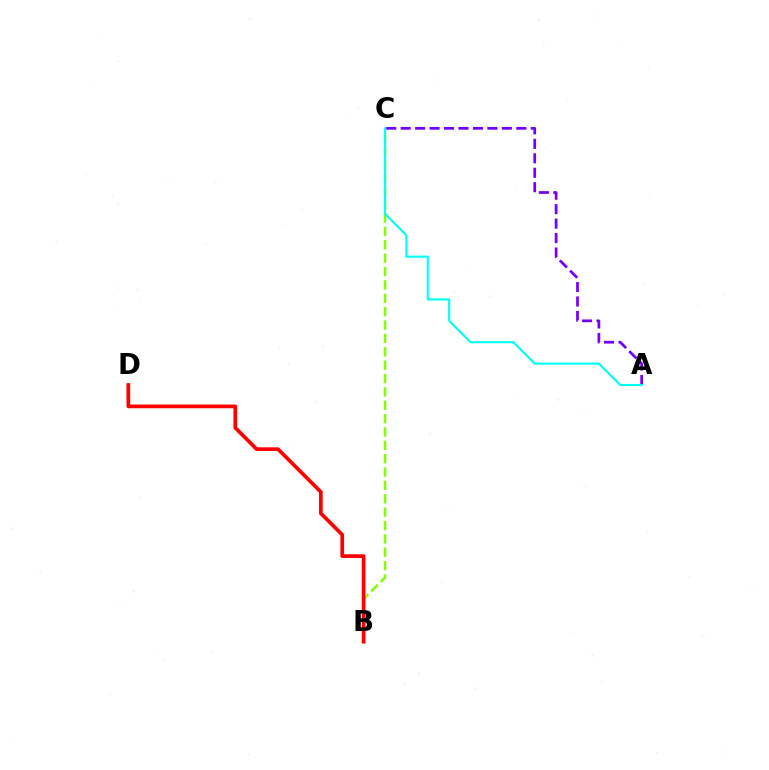{('B', 'C'): [{'color': '#84ff00', 'line_style': 'dashed', 'thickness': 1.82}], ('B', 'D'): [{'color': '#ff0000', 'line_style': 'solid', 'thickness': 2.67}], ('A', 'C'): [{'color': '#7200ff', 'line_style': 'dashed', 'thickness': 1.96}, {'color': '#00fff6', 'line_style': 'solid', 'thickness': 1.55}]}